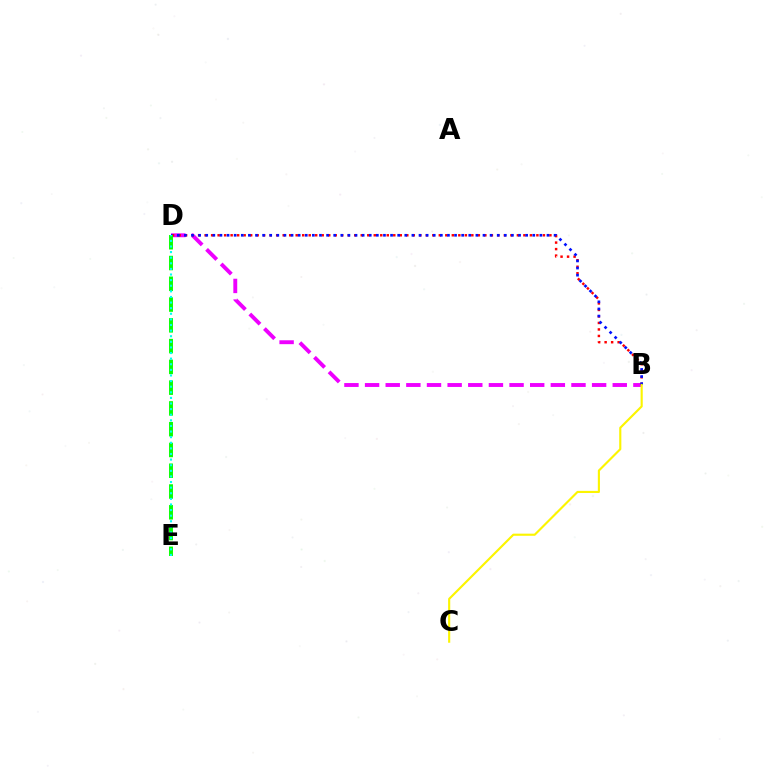{('B', 'D'): [{'color': '#ee00ff', 'line_style': 'dashed', 'thickness': 2.8}, {'color': '#ff0000', 'line_style': 'dotted', 'thickness': 1.77}, {'color': '#0010ff', 'line_style': 'dotted', 'thickness': 1.93}], ('B', 'C'): [{'color': '#fcf500', 'line_style': 'solid', 'thickness': 1.54}], ('D', 'E'): [{'color': '#08ff00', 'line_style': 'dashed', 'thickness': 2.82}, {'color': '#00fff6', 'line_style': 'dotted', 'thickness': 1.52}]}